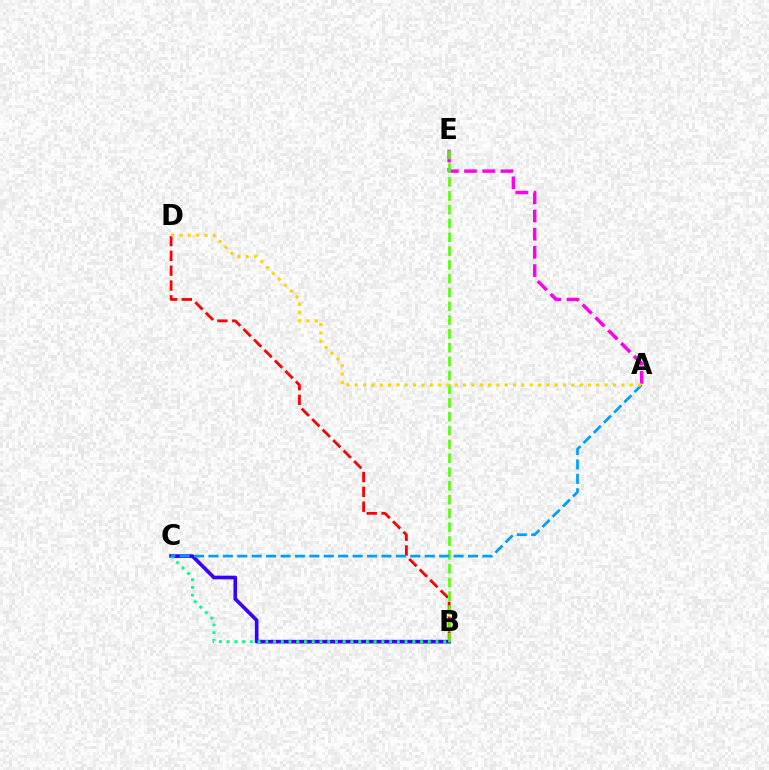{('B', 'D'): [{'color': '#ff0000', 'line_style': 'dashed', 'thickness': 2.01}], ('B', 'C'): [{'color': '#3700ff', 'line_style': 'solid', 'thickness': 2.62}, {'color': '#00ff86', 'line_style': 'dotted', 'thickness': 2.1}], ('A', 'E'): [{'color': '#ff00ed', 'line_style': 'dashed', 'thickness': 2.47}], ('B', 'E'): [{'color': '#4fff00', 'line_style': 'dashed', 'thickness': 1.88}], ('A', 'C'): [{'color': '#009eff', 'line_style': 'dashed', 'thickness': 1.96}], ('A', 'D'): [{'color': '#ffd500', 'line_style': 'dotted', 'thickness': 2.26}]}